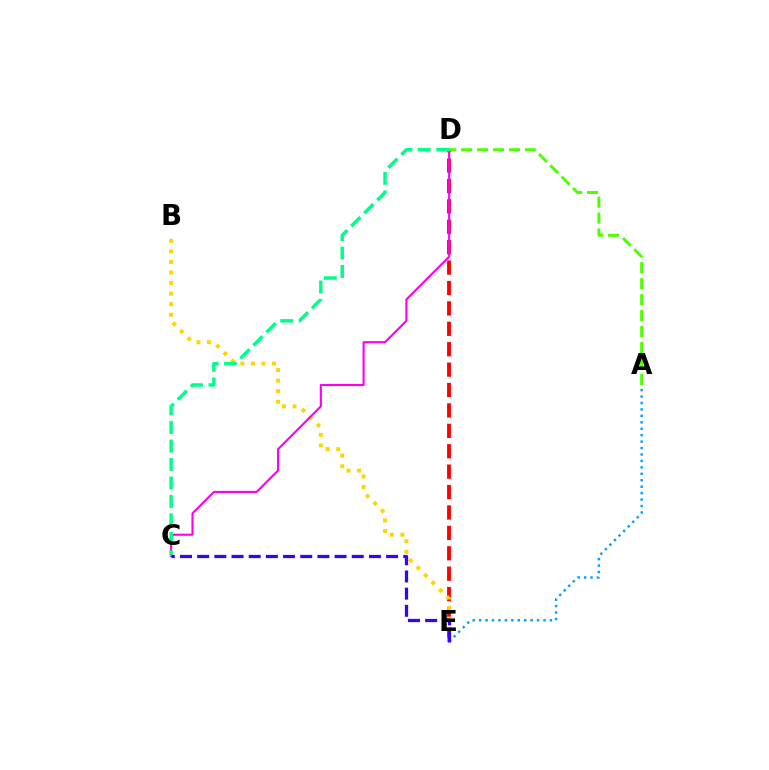{('D', 'E'): [{'color': '#ff0000', 'line_style': 'dashed', 'thickness': 2.77}], ('B', 'E'): [{'color': '#ffd500', 'line_style': 'dotted', 'thickness': 2.87}], ('C', 'D'): [{'color': '#ff00ed', 'line_style': 'solid', 'thickness': 1.54}, {'color': '#00ff86', 'line_style': 'dashed', 'thickness': 2.51}], ('A', 'E'): [{'color': '#009eff', 'line_style': 'dotted', 'thickness': 1.75}], ('C', 'E'): [{'color': '#3700ff', 'line_style': 'dashed', 'thickness': 2.33}], ('A', 'D'): [{'color': '#4fff00', 'line_style': 'dashed', 'thickness': 2.17}]}